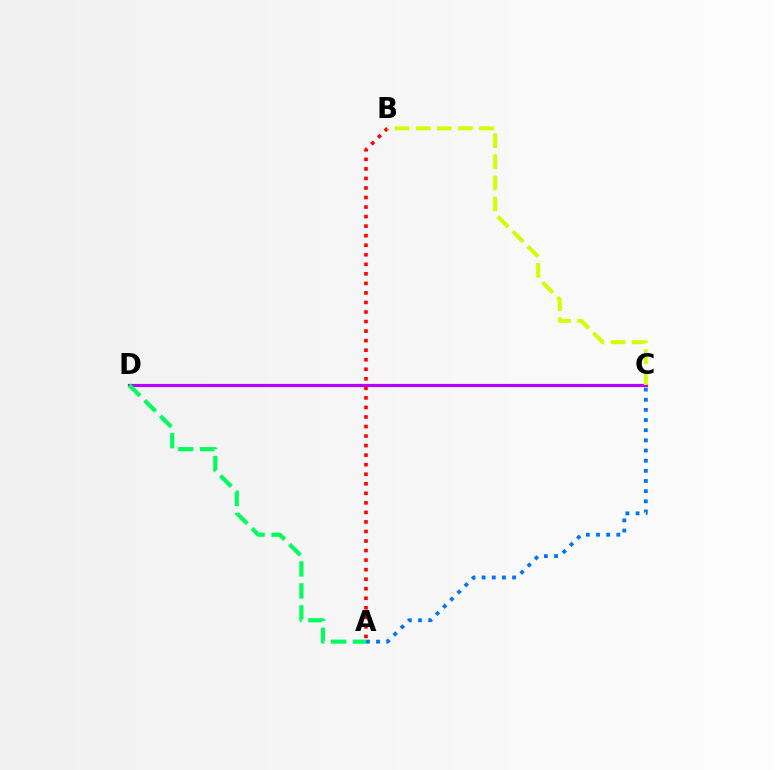{('C', 'D'): [{'color': '#b900ff', 'line_style': 'solid', 'thickness': 2.28}], ('A', 'D'): [{'color': '#00ff5c', 'line_style': 'dashed', 'thickness': 2.98}], ('A', 'B'): [{'color': '#ff0000', 'line_style': 'dotted', 'thickness': 2.59}], ('A', 'C'): [{'color': '#0074ff', 'line_style': 'dotted', 'thickness': 2.76}], ('B', 'C'): [{'color': '#d1ff00', 'line_style': 'dashed', 'thickness': 2.86}]}